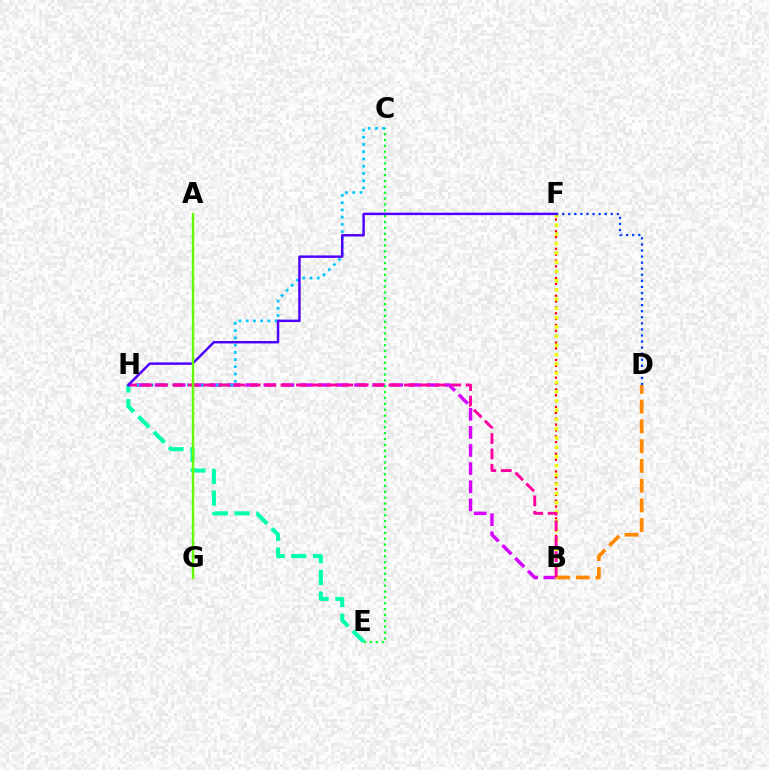{('B', 'H'): [{'color': '#d600ff', 'line_style': 'dashed', 'thickness': 2.46}, {'color': '#ff00a0', 'line_style': 'dashed', 'thickness': 2.1}], ('B', 'F'): [{'color': '#ff0000', 'line_style': 'dotted', 'thickness': 1.59}, {'color': '#eeff00', 'line_style': 'dotted', 'thickness': 2.51}], ('B', 'D'): [{'color': '#ff8800', 'line_style': 'dashed', 'thickness': 2.68}], ('C', 'E'): [{'color': '#00ff27', 'line_style': 'dotted', 'thickness': 1.59}], ('E', 'H'): [{'color': '#00ffaf', 'line_style': 'dashed', 'thickness': 2.95}], ('C', 'H'): [{'color': '#00c7ff', 'line_style': 'dotted', 'thickness': 1.97}], ('D', 'F'): [{'color': '#003fff', 'line_style': 'dotted', 'thickness': 1.65}], ('F', 'H'): [{'color': '#4f00ff', 'line_style': 'solid', 'thickness': 1.77}], ('A', 'G'): [{'color': '#66ff00', 'line_style': 'solid', 'thickness': 1.75}]}